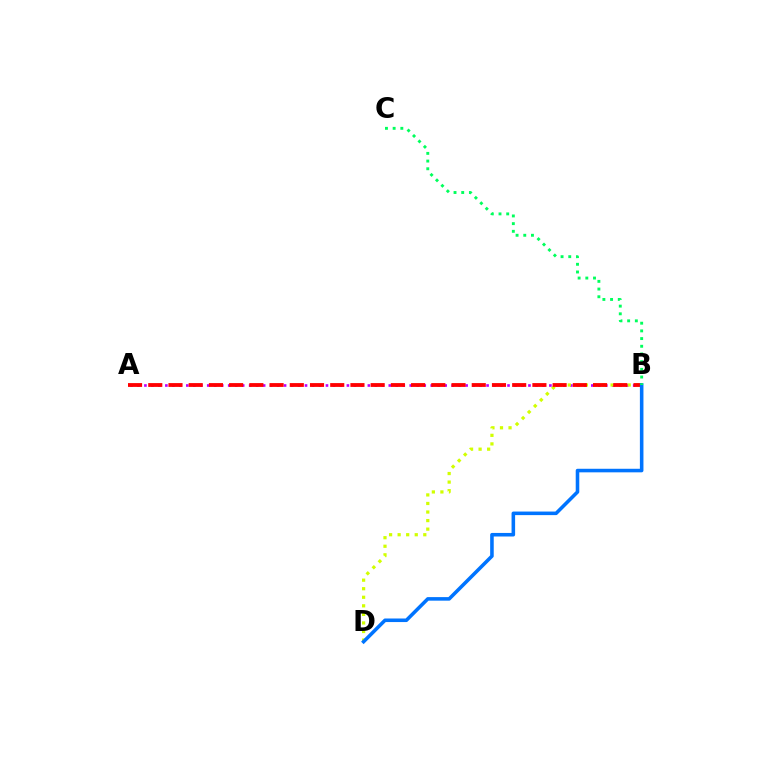{('A', 'B'): [{'color': '#b900ff', 'line_style': 'dotted', 'thickness': 1.9}, {'color': '#ff0000', 'line_style': 'dashed', 'thickness': 2.75}], ('B', 'D'): [{'color': '#d1ff00', 'line_style': 'dotted', 'thickness': 2.32}, {'color': '#0074ff', 'line_style': 'solid', 'thickness': 2.56}], ('B', 'C'): [{'color': '#00ff5c', 'line_style': 'dotted', 'thickness': 2.09}]}